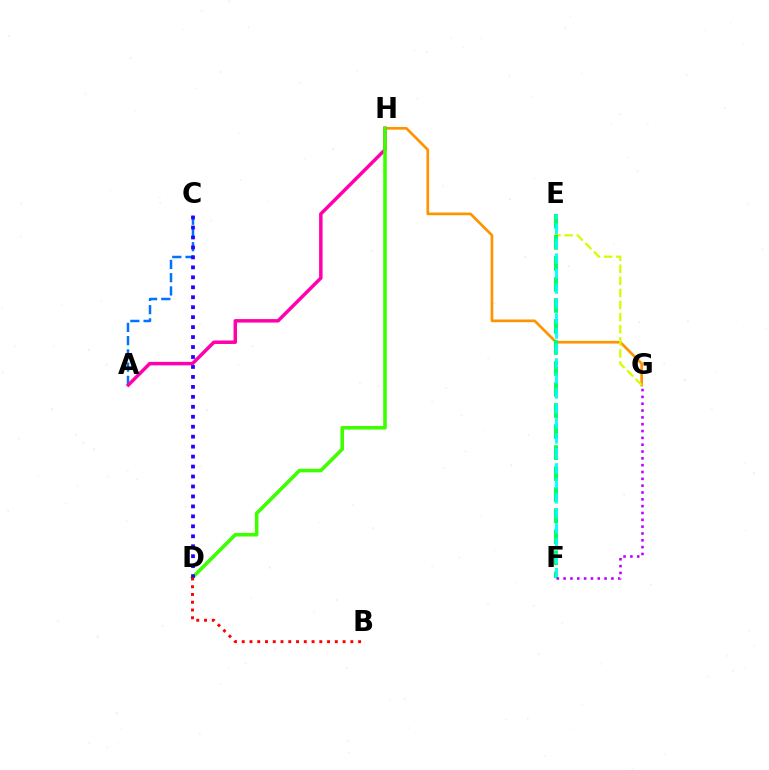{('G', 'H'): [{'color': '#ff9400', 'line_style': 'solid', 'thickness': 1.94}], ('A', 'C'): [{'color': '#0074ff', 'line_style': 'dashed', 'thickness': 1.8}], ('E', 'G'): [{'color': '#d1ff00', 'line_style': 'dashed', 'thickness': 1.64}], ('E', 'F'): [{'color': '#00ff5c', 'line_style': 'dashed', 'thickness': 2.86}, {'color': '#00fff6', 'line_style': 'dashed', 'thickness': 2.04}], ('A', 'H'): [{'color': '#ff00ac', 'line_style': 'solid', 'thickness': 2.5}], ('F', 'G'): [{'color': '#b900ff', 'line_style': 'dotted', 'thickness': 1.86}], ('D', 'H'): [{'color': '#3dff00', 'line_style': 'solid', 'thickness': 2.57}], ('C', 'D'): [{'color': '#2500ff', 'line_style': 'dotted', 'thickness': 2.71}], ('B', 'D'): [{'color': '#ff0000', 'line_style': 'dotted', 'thickness': 2.11}]}